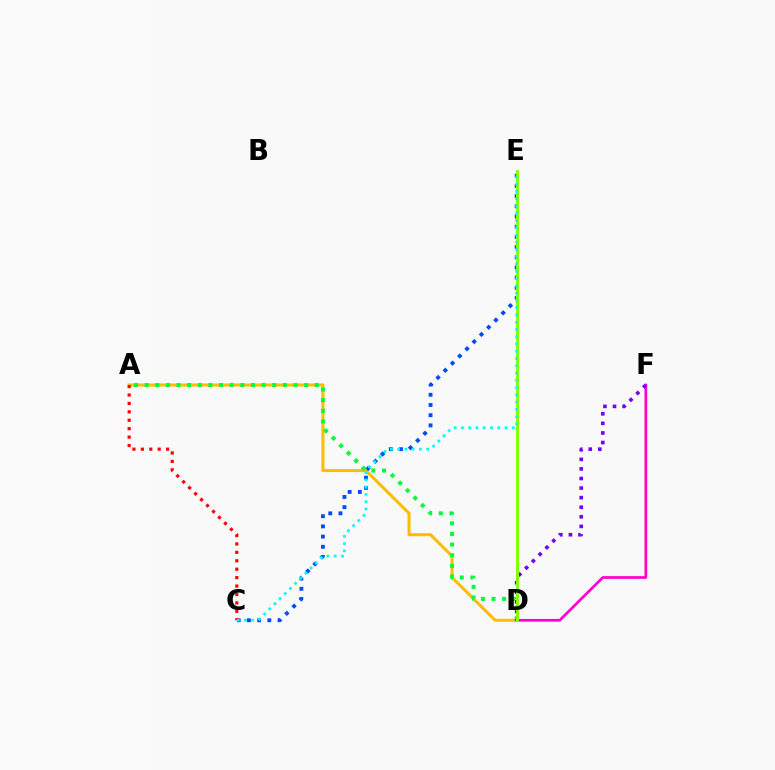{('A', 'D'): [{'color': '#ffbd00', 'line_style': 'solid', 'thickness': 2.18}, {'color': '#00ff39', 'line_style': 'dotted', 'thickness': 2.89}], ('D', 'F'): [{'color': '#ff00cf', 'line_style': 'solid', 'thickness': 1.94}, {'color': '#7200ff', 'line_style': 'dotted', 'thickness': 2.6}], ('C', 'E'): [{'color': '#004bff', 'line_style': 'dotted', 'thickness': 2.77}, {'color': '#00fff6', 'line_style': 'dotted', 'thickness': 1.97}], ('D', 'E'): [{'color': '#84ff00', 'line_style': 'solid', 'thickness': 2.1}], ('A', 'C'): [{'color': '#ff0000', 'line_style': 'dotted', 'thickness': 2.29}]}